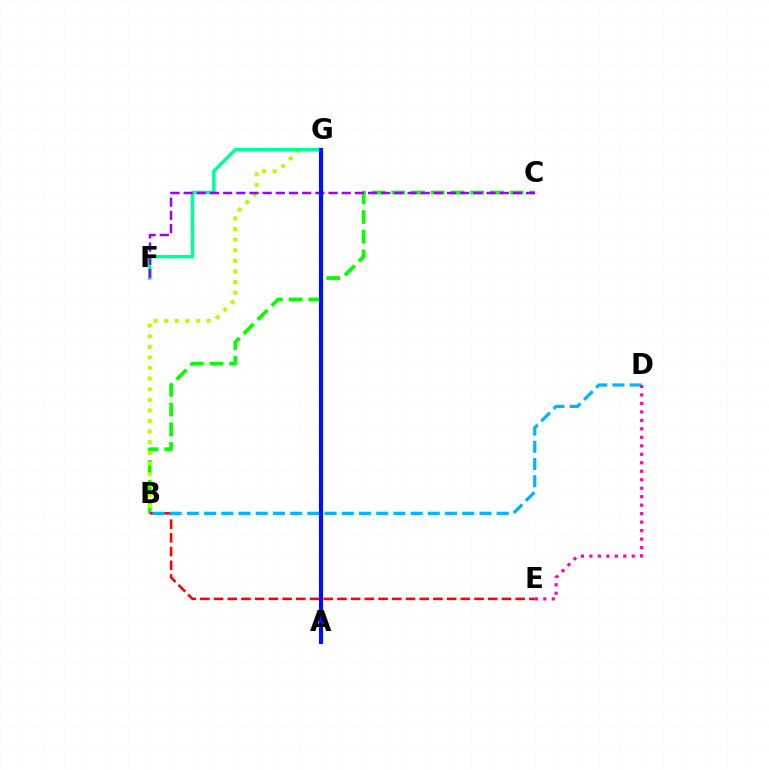{('B', 'C'): [{'color': '#08ff00', 'line_style': 'dashed', 'thickness': 2.68}], ('B', 'G'): [{'color': '#b3ff00', 'line_style': 'dotted', 'thickness': 2.88}], ('B', 'E'): [{'color': '#ff0000', 'line_style': 'dashed', 'thickness': 1.86}], ('F', 'G'): [{'color': '#00ff9d', 'line_style': 'solid', 'thickness': 2.54}], ('C', 'F'): [{'color': '#9b00ff', 'line_style': 'dashed', 'thickness': 1.79}], ('B', 'D'): [{'color': '#00b5ff', 'line_style': 'dashed', 'thickness': 2.34}], ('D', 'E'): [{'color': '#ff00bd', 'line_style': 'dotted', 'thickness': 2.3}], ('A', 'G'): [{'color': '#ffa500', 'line_style': 'dashed', 'thickness': 2.83}, {'color': '#0010ff', 'line_style': 'solid', 'thickness': 2.99}]}